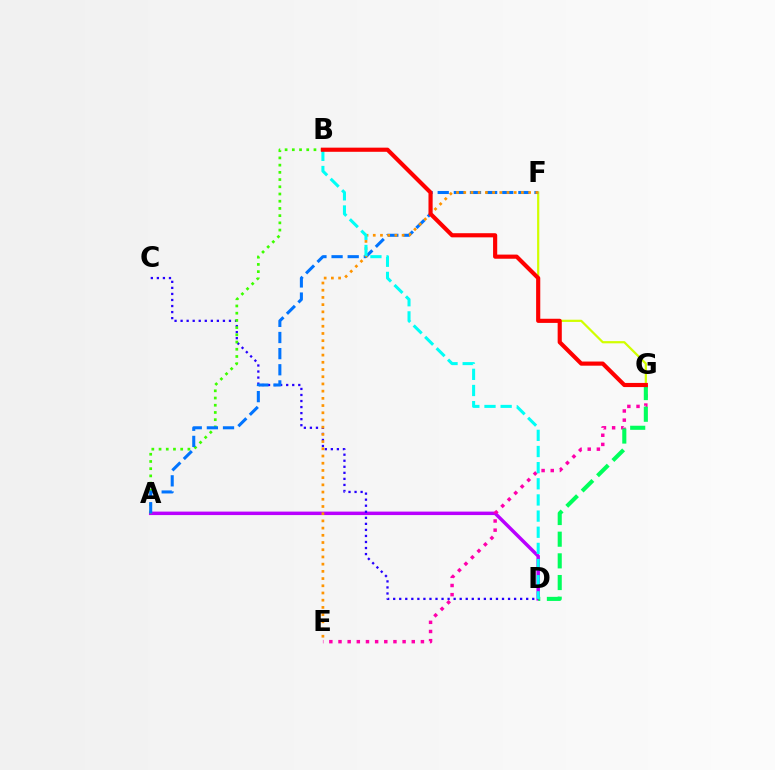{('A', 'D'): [{'color': '#b900ff', 'line_style': 'solid', 'thickness': 2.5}], ('E', 'G'): [{'color': '#ff00ac', 'line_style': 'dotted', 'thickness': 2.49}], ('D', 'G'): [{'color': '#00ff5c', 'line_style': 'dashed', 'thickness': 2.94}], ('C', 'D'): [{'color': '#2500ff', 'line_style': 'dotted', 'thickness': 1.64}], ('F', 'G'): [{'color': '#d1ff00', 'line_style': 'solid', 'thickness': 1.6}], ('A', 'B'): [{'color': '#3dff00', 'line_style': 'dotted', 'thickness': 1.96}], ('A', 'F'): [{'color': '#0074ff', 'line_style': 'dashed', 'thickness': 2.19}], ('E', 'F'): [{'color': '#ff9400', 'line_style': 'dotted', 'thickness': 1.96}], ('B', 'D'): [{'color': '#00fff6', 'line_style': 'dashed', 'thickness': 2.19}], ('B', 'G'): [{'color': '#ff0000', 'line_style': 'solid', 'thickness': 2.98}]}